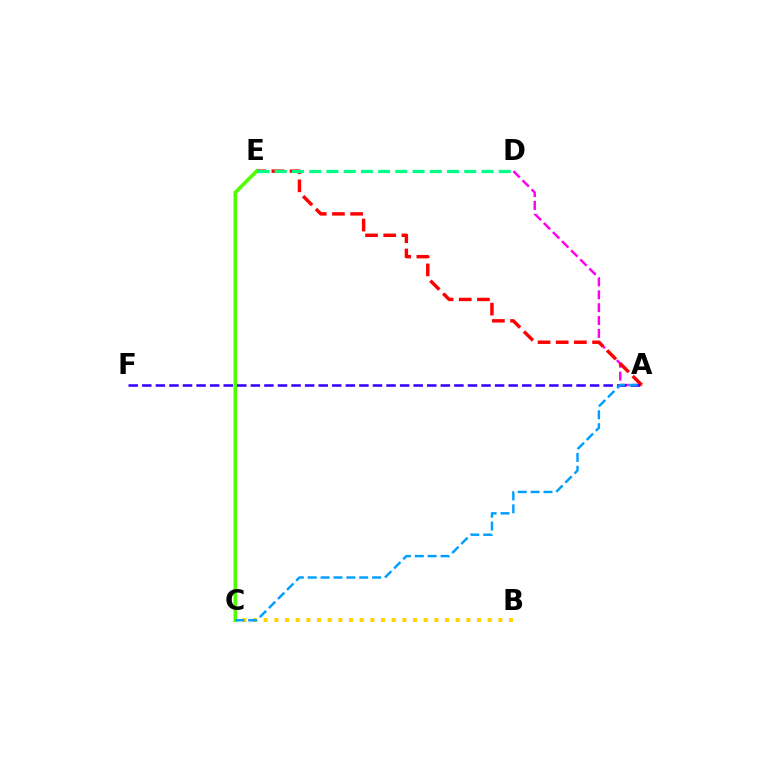{('A', 'D'): [{'color': '#ff00ed', 'line_style': 'dashed', 'thickness': 1.75}], ('A', 'E'): [{'color': '#ff0000', 'line_style': 'dashed', 'thickness': 2.47}], ('C', 'E'): [{'color': '#4fff00', 'line_style': 'solid', 'thickness': 2.58}], ('A', 'F'): [{'color': '#3700ff', 'line_style': 'dashed', 'thickness': 1.84}], ('D', 'E'): [{'color': '#00ff86', 'line_style': 'dashed', 'thickness': 2.34}], ('B', 'C'): [{'color': '#ffd500', 'line_style': 'dotted', 'thickness': 2.9}], ('A', 'C'): [{'color': '#009eff', 'line_style': 'dashed', 'thickness': 1.75}]}